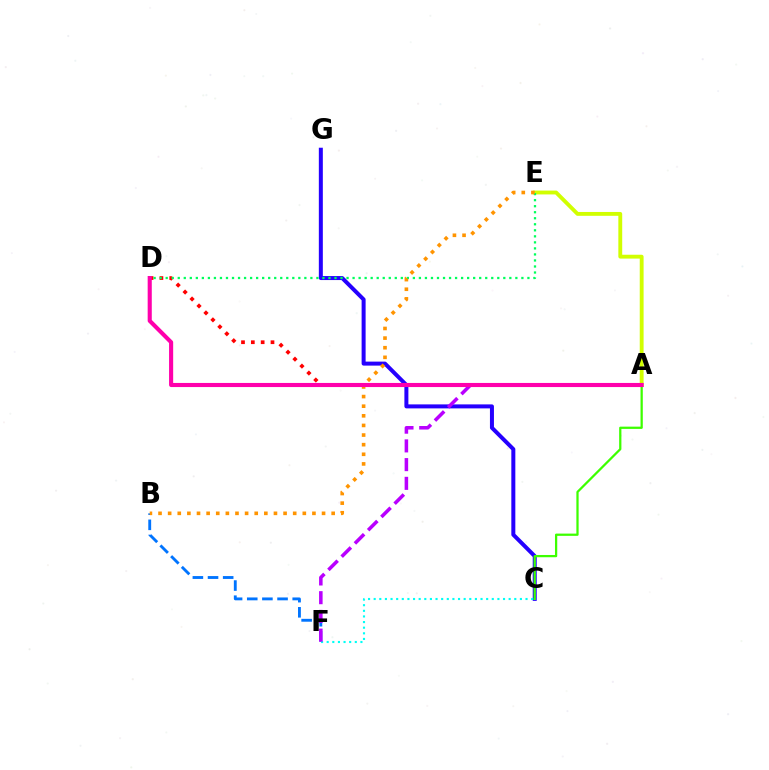{('C', 'G'): [{'color': '#2500ff', 'line_style': 'solid', 'thickness': 2.88}], ('A', 'C'): [{'color': '#3dff00', 'line_style': 'solid', 'thickness': 1.62}], ('B', 'F'): [{'color': '#0074ff', 'line_style': 'dashed', 'thickness': 2.06}], ('C', 'F'): [{'color': '#00fff6', 'line_style': 'dotted', 'thickness': 1.53}], ('A', 'F'): [{'color': '#b900ff', 'line_style': 'dashed', 'thickness': 2.54}], ('A', 'E'): [{'color': '#d1ff00', 'line_style': 'solid', 'thickness': 2.78}], ('A', 'D'): [{'color': '#ff0000', 'line_style': 'dotted', 'thickness': 2.67}, {'color': '#ff00ac', 'line_style': 'solid', 'thickness': 2.96}], ('D', 'E'): [{'color': '#00ff5c', 'line_style': 'dotted', 'thickness': 1.64}], ('B', 'E'): [{'color': '#ff9400', 'line_style': 'dotted', 'thickness': 2.61}]}